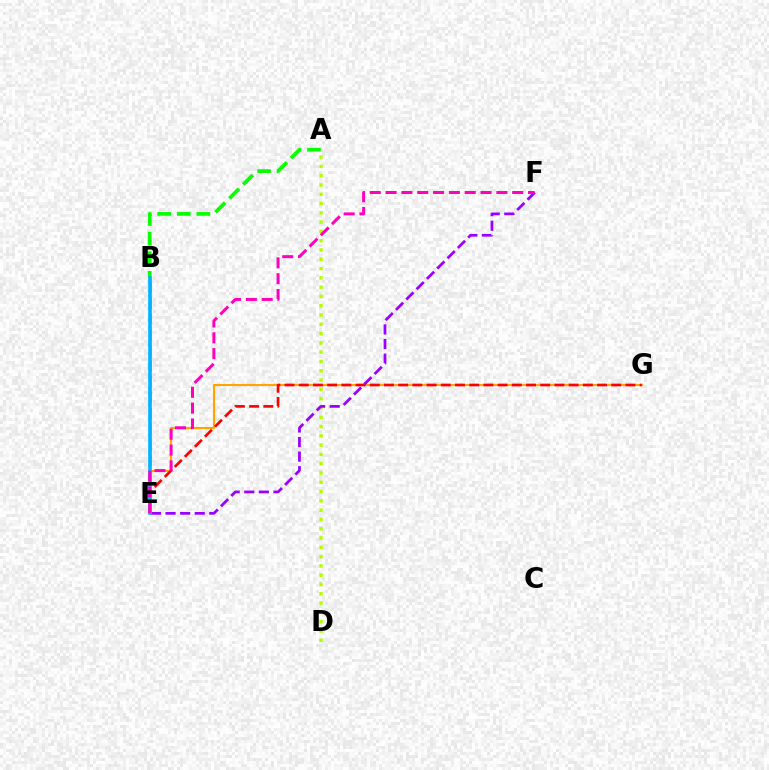{('A', 'D'): [{'color': '#b3ff00', 'line_style': 'dotted', 'thickness': 2.52}], ('B', 'E'): [{'color': '#0010ff', 'line_style': 'dashed', 'thickness': 1.63}, {'color': '#00ff9d', 'line_style': 'dashed', 'thickness': 2.14}, {'color': '#00b5ff', 'line_style': 'solid', 'thickness': 2.59}], ('E', 'G'): [{'color': '#ffa500', 'line_style': 'solid', 'thickness': 1.52}, {'color': '#ff0000', 'line_style': 'dashed', 'thickness': 1.93}], ('A', 'B'): [{'color': '#08ff00', 'line_style': 'dashed', 'thickness': 2.66}], ('E', 'F'): [{'color': '#9b00ff', 'line_style': 'dashed', 'thickness': 1.98}, {'color': '#ff00bd', 'line_style': 'dashed', 'thickness': 2.15}]}